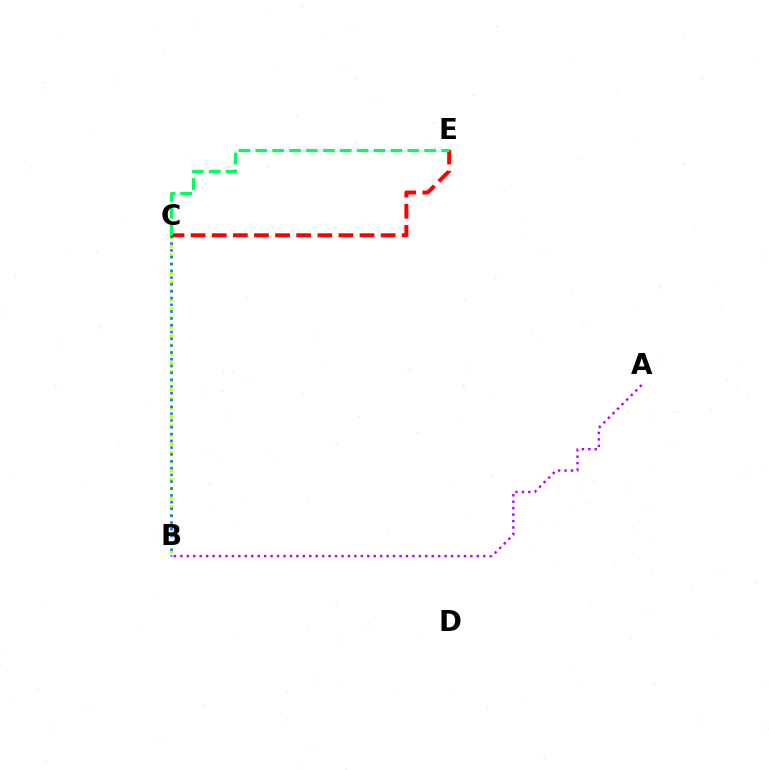{('B', 'C'): [{'color': '#d1ff00', 'line_style': 'dotted', 'thickness': 2.44}, {'color': '#0074ff', 'line_style': 'dotted', 'thickness': 1.85}], ('C', 'E'): [{'color': '#ff0000', 'line_style': 'dashed', 'thickness': 2.87}, {'color': '#00ff5c', 'line_style': 'dashed', 'thickness': 2.29}], ('A', 'B'): [{'color': '#b900ff', 'line_style': 'dotted', 'thickness': 1.75}]}